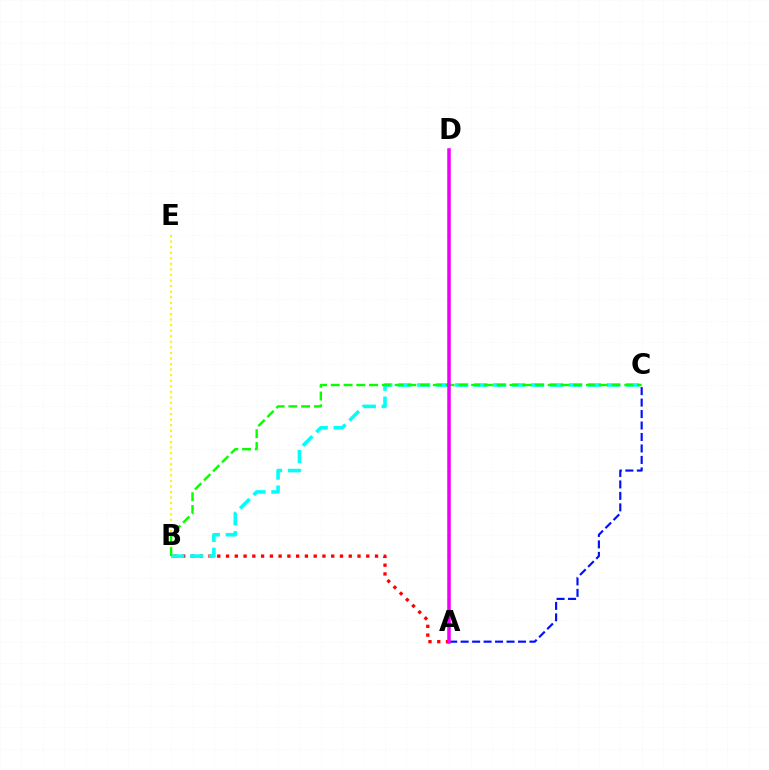{('A', 'B'): [{'color': '#ff0000', 'line_style': 'dotted', 'thickness': 2.38}], ('B', 'C'): [{'color': '#00fff6', 'line_style': 'dashed', 'thickness': 2.58}, {'color': '#08ff00', 'line_style': 'dashed', 'thickness': 1.73}], ('A', 'C'): [{'color': '#0010ff', 'line_style': 'dashed', 'thickness': 1.56}], ('B', 'E'): [{'color': '#fcf500', 'line_style': 'dotted', 'thickness': 1.51}], ('A', 'D'): [{'color': '#ee00ff', 'line_style': 'solid', 'thickness': 2.54}]}